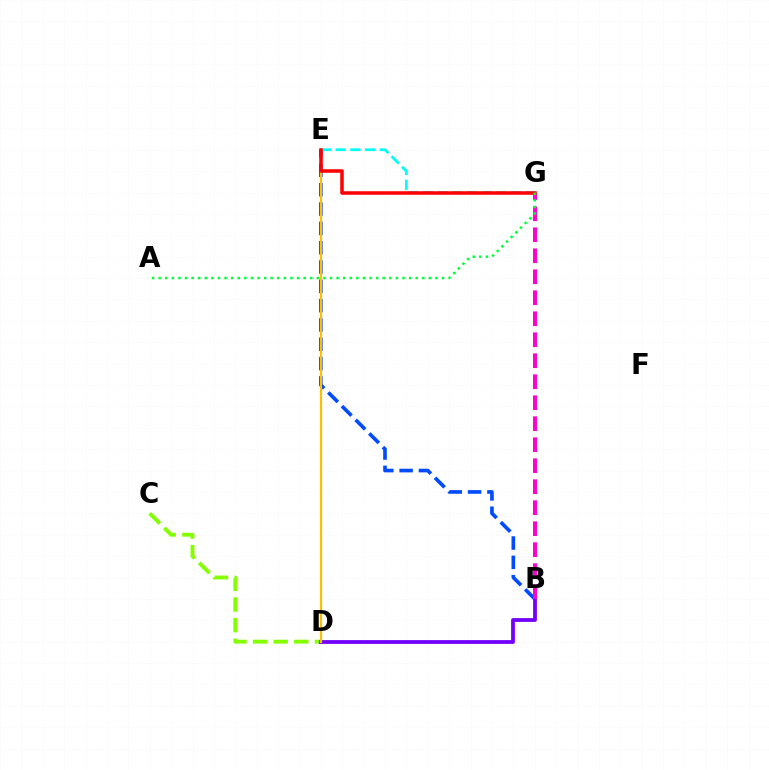{('C', 'D'): [{'color': '#84ff00', 'line_style': 'dashed', 'thickness': 2.8}], ('B', 'E'): [{'color': '#004bff', 'line_style': 'dashed', 'thickness': 2.63}], ('B', 'D'): [{'color': '#7200ff', 'line_style': 'solid', 'thickness': 2.73}], ('B', 'G'): [{'color': '#ff00cf', 'line_style': 'dashed', 'thickness': 2.85}], ('D', 'E'): [{'color': '#ffbd00', 'line_style': 'solid', 'thickness': 1.59}], ('E', 'G'): [{'color': '#00fff6', 'line_style': 'dashed', 'thickness': 2.0}, {'color': '#ff0000', 'line_style': 'solid', 'thickness': 2.54}], ('A', 'G'): [{'color': '#00ff39', 'line_style': 'dotted', 'thickness': 1.79}]}